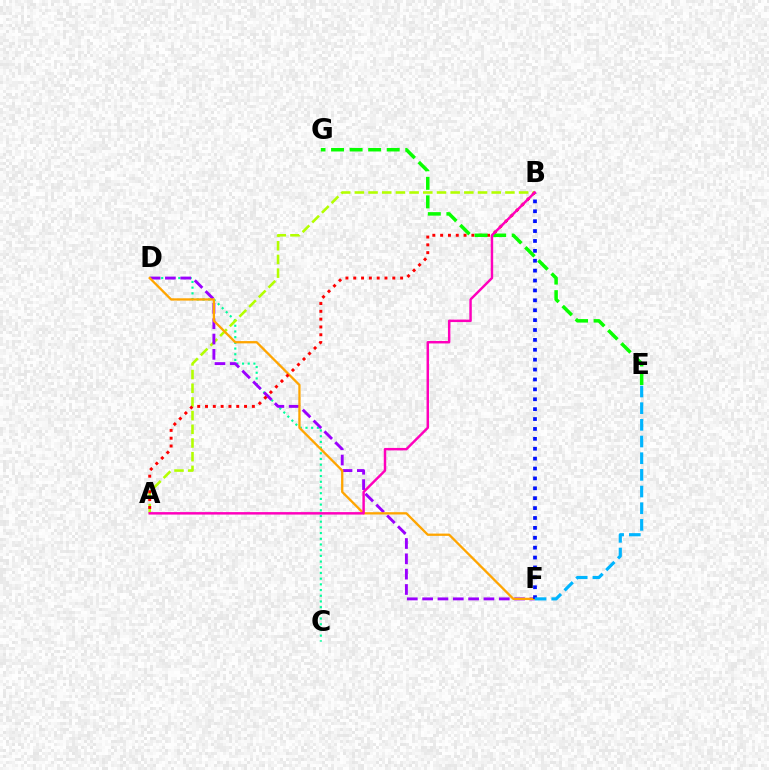{('C', 'D'): [{'color': '#00ff9d', 'line_style': 'dotted', 'thickness': 1.55}], ('A', 'B'): [{'color': '#b3ff00', 'line_style': 'dashed', 'thickness': 1.86}, {'color': '#ff0000', 'line_style': 'dotted', 'thickness': 2.12}, {'color': '#ff00bd', 'line_style': 'solid', 'thickness': 1.77}], ('D', 'F'): [{'color': '#9b00ff', 'line_style': 'dashed', 'thickness': 2.08}, {'color': '#ffa500', 'line_style': 'solid', 'thickness': 1.65}], ('B', 'F'): [{'color': '#0010ff', 'line_style': 'dotted', 'thickness': 2.69}], ('E', 'F'): [{'color': '#00b5ff', 'line_style': 'dashed', 'thickness': 2.27}], ('E', 'G'): [{'color': '#08ff00', 'line_style': 'dashed', 'thickness': 2.52}]}